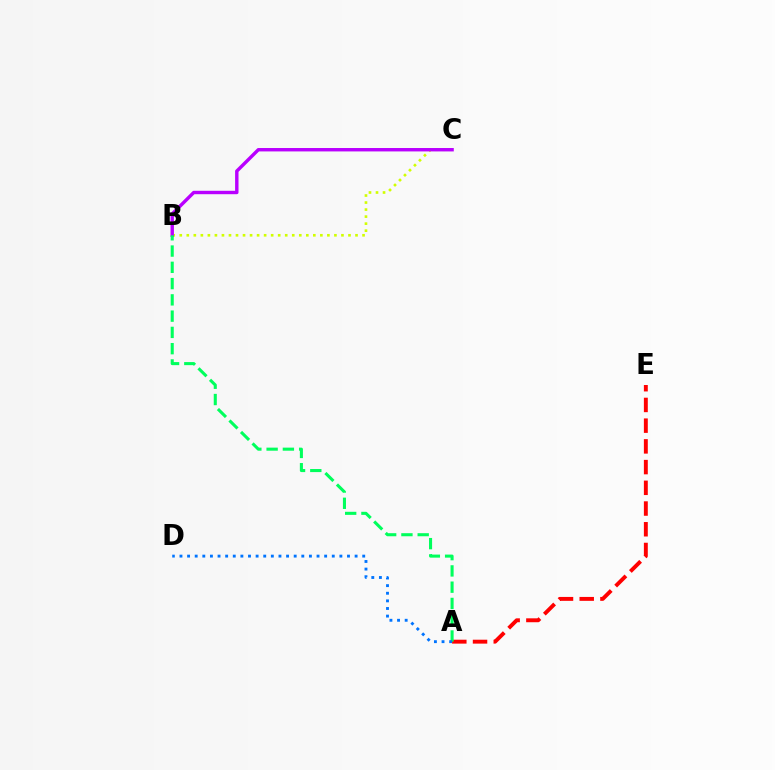{('B', 'C'): [{'color': '#d1ff00', 'line_style': 'dotted', 'thickness': 1.91}, {'color': '#b900ff', 'line_style': 'solid', 'thickness': 2.45}], ('A', 'E'): [{'color': '#ff0000', 'line_style': 'dashed', 'thickness': 2.81}], ('A', 'B'): [{'color': '#00ff5c', 'line_style': 'dashed', 'thickness': 2.21}], ('A', 'D'): [{'color': '#0074ff', 'line_style': 'dotted', 'thickness': 2.07}]}